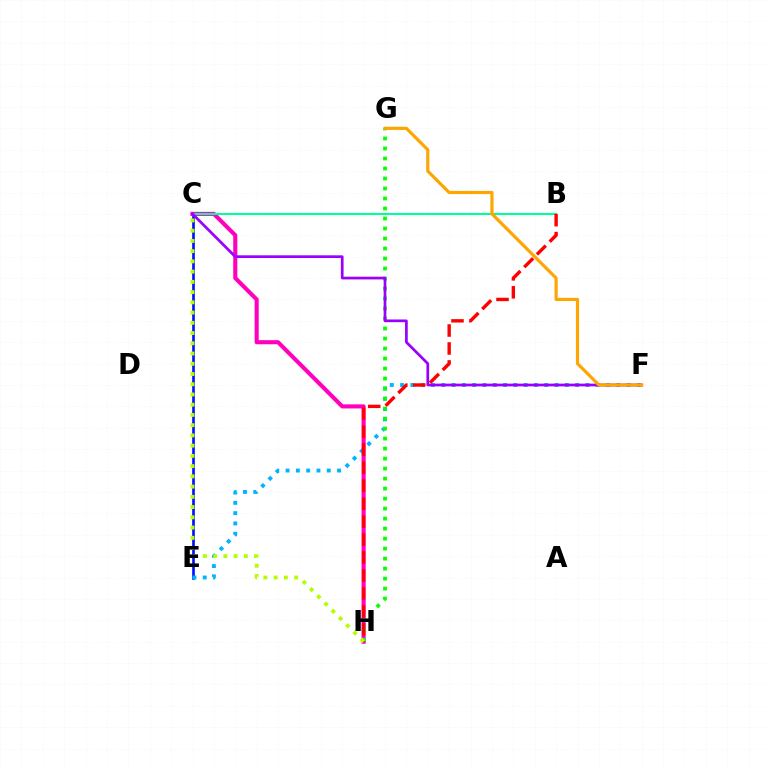{('C', 'E'): [{'color': '#0010ff', 'line_style': 'solid', 'thickness': 1.91}], ('E', 'F'): [{'color': '#00b5ff', 'line_style': 'dotted', 'thickness': 2.8}], ('C', 'H'): [{'color': '#ff00bd', 'line_style': 'solid', 'thickness': 2.95}, {'color': '#b3ff00', 'line_style': 'dotted', 'thickness': 2.78}], ('G', 'H'): [{'color': '#08ff00', 'line_style': 'dotted', 'thickness': 2.72}], ('B', 'C'): [{'color': '#00ff9d', 'line_style': 'solid', 'thickness': 1.5}], ('C', 'F'): [{'color': '#9b00ff', 'line_style': 'solid', 'thickness': 1.95}], ('B', 'H'): [{'color': '#ff0000', 'line_style': 'dashed', 'thickness': 2.44}], ('F', 'G'): [{'color': '#ffa500', 'line_style': 'solid', 'thickness': 2.28}]}